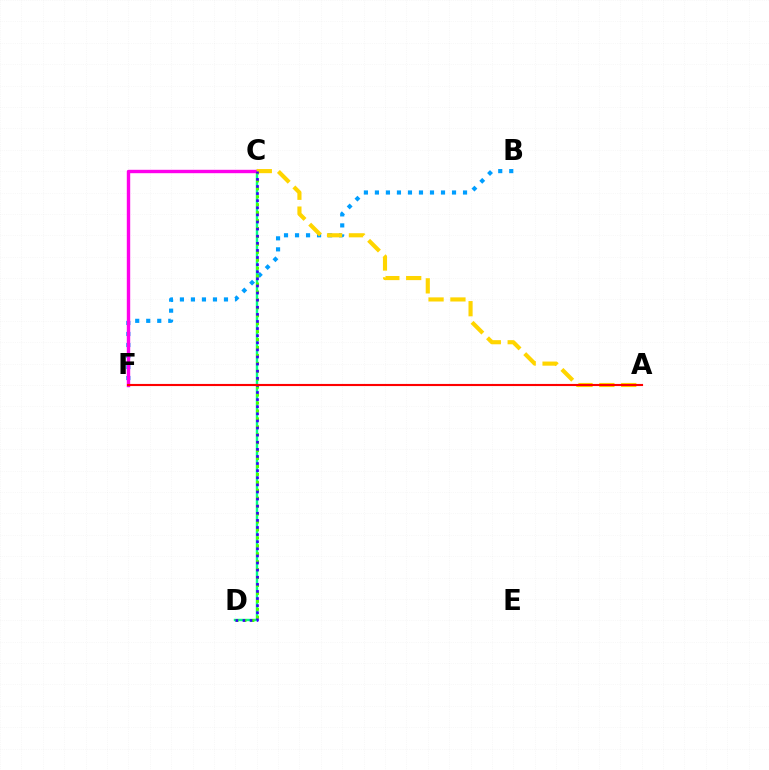{('C', 'D'): [{'color': '#00ff86', 'line_style': 'solid', 'thickness': 1.74}, {'color': '#4fff00', 'line_style': 'dotted', 'thickness': 2.16}, {'color': '#3700ff', 'line_style': 'dotted', 'thickness': 1.93}], ('B', 'F'): [{'color': '#009eff', 'line_style': 'dotted', 'thickness': 2.99}], ('C', 'F'): [{'color': '#ff00ed', 'line_style': 'solid', 'thickness': 2.45}], ('A', 'C'): [{'color': '#ffd500', 'line_style': 'dashed', 'thickness': 2.97}], ('A', 'F'): [{'color': '#ff0000', 'line_style': 'solid', 'thickness': 1.53}]}